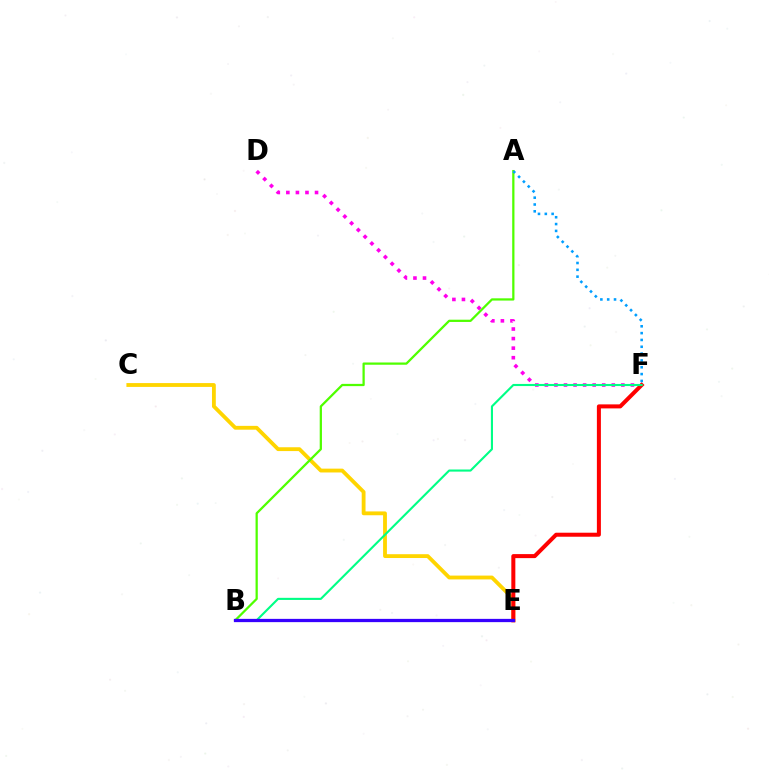{('D', 'F'): [{'color': '#ff00ed', 'line_style': 'dotted', 'thickness': 2.6}], ('C', 'E'): [{'color': '#ffd500', 'line_style': 'solid', 'thickness': 2.76}], ('E', 'F'): [{'color': '#ff0000', 'line_style': 'solid', 'thickness': 2.89}], ('B', 'F'): [{'color': '#00ff86', 'line_style': 'solid', 'thickness': 1.52}], ('A', 'B'): [{'color': '#4fff00', 'line_style': 'solid', 'thickness': 1.62}], ('B', 'E'): [{'color': '#3700ff', 'line_style': 'solid', 'thickness': 2.35}], ('A', 'F'): [{'color': '#009eff', 'line_style': 'dotted', 'thickness': 1.85}]}